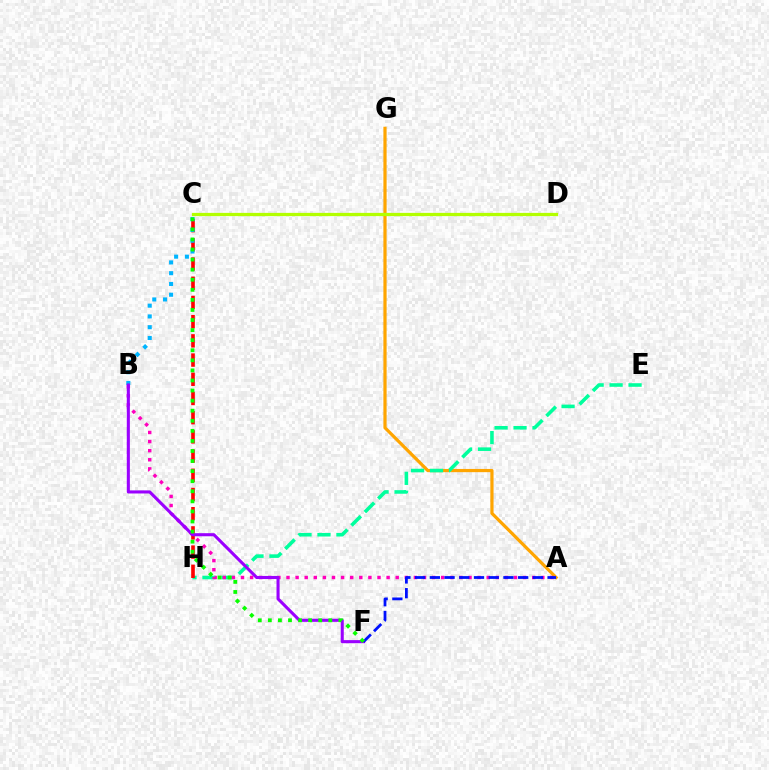{('A', 'G'): [{'color': '#ffa500', 'line_style': 'solid', 'thickness': 2.31}], ('E', 'H'): [{'color': '#00ff9d', 'line_style': 'dashed', 'thickness': 2.58}], ('C', 'D'): [{'color': '#b3ff00', 'line_style': 'solid', 'thickness': 2.34}], ('C', 'H'): [{'color': '#ff0000', 'line_style': 'dashed', 'thickness': 2.61}], ('A', 'B'): [{'color': '#ff00bd', 'line_style': 'dotted', 'thickness': 2.47}], ('B', 'C'): [{'color': '#00b5ff', 'line_style': 'dotted', 'thickness': 2.93}], ('B', 'F'): [{'color': '#9b00ff', 'line_style': 'solid', 'thickness': 2.22}], ('A', 'F'): [{'color': '#0010ff', 'line_style': 'dashed', 'thickness': 2.0}], ('C', 'F'): [{'color': '#08ff00', 'line_style': 'dotted', 'thickness': 2.74}]}